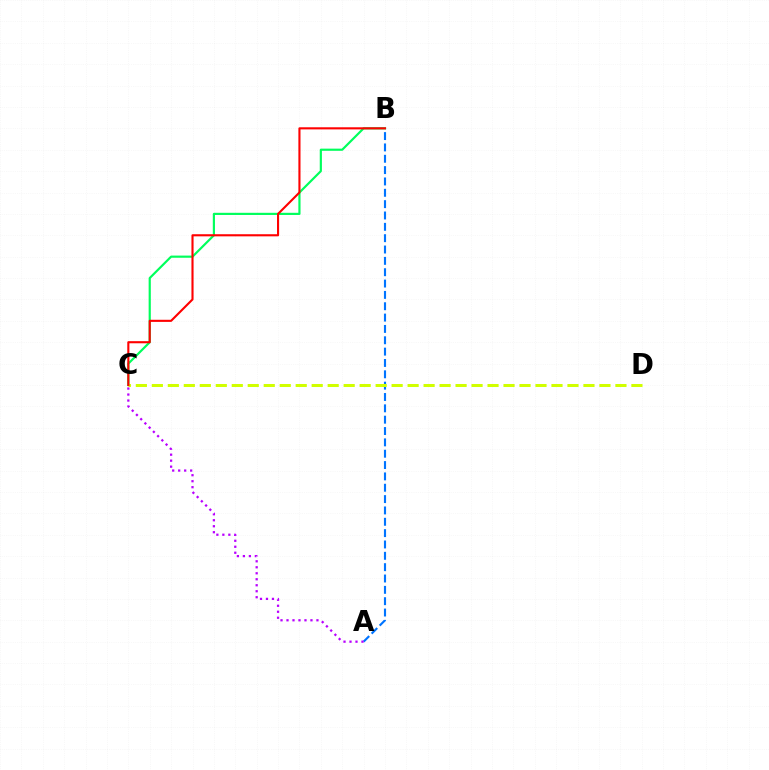{('A', 'B'): [{'color': '#0074ff', 'line_style': 'dashed', 'thickness': 1.54}], ('B', 'C'): [{'color': '#00ff5c', 'line_style': 'solid', 'thickness': 1.57}, {'color': '#ff0000', 'line_style': 'solid', 'thickness': 1.52}], ('A', 'C'): [{'color': '#b900ff', 'line_style': 'dotted', 'thickness': 1.63}], ('C', 'D'): [{'color': '#d1ff00', 'line_style': 'dashed', 'thickness': 2.17}]}